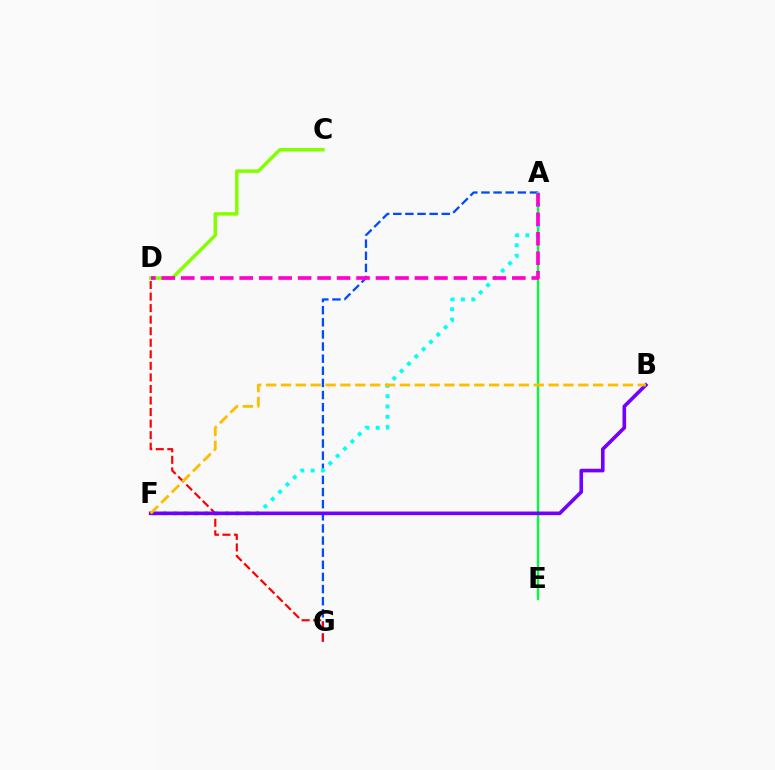{('A', 'G'): [{'color': '#004bff', 'line_style': 'dashed', 'thickness': 1.65}], ('D', 'G'): [{'color': '#ff0000', 'line_style': 'dashed', 'thickness': 1.57}], ('A', 'E'): [{'color': '#00ff39', 'line_style': 'solid', 'thickness': 1.68}], ('C', 'D'): [{'color': '#84ff00', 'line_style': 'solid', 'thickness': 2.51}], ('A', 'F'): [{'color': '#00fff6', 'line_style': 'dotted', 'thickness': 2.81}], ('B', 'F'): [{'color': '#7200ff', 'line_style': 'solid', 'thickness': 2.61}, {'color': '#ffbd00', 'line_style': 'dashed', 'thickness': 2.02}], ('A', 'D'): [{'color': '#ff00cf', 'line_style': 'dashed', 'thickness': 2.65}]}